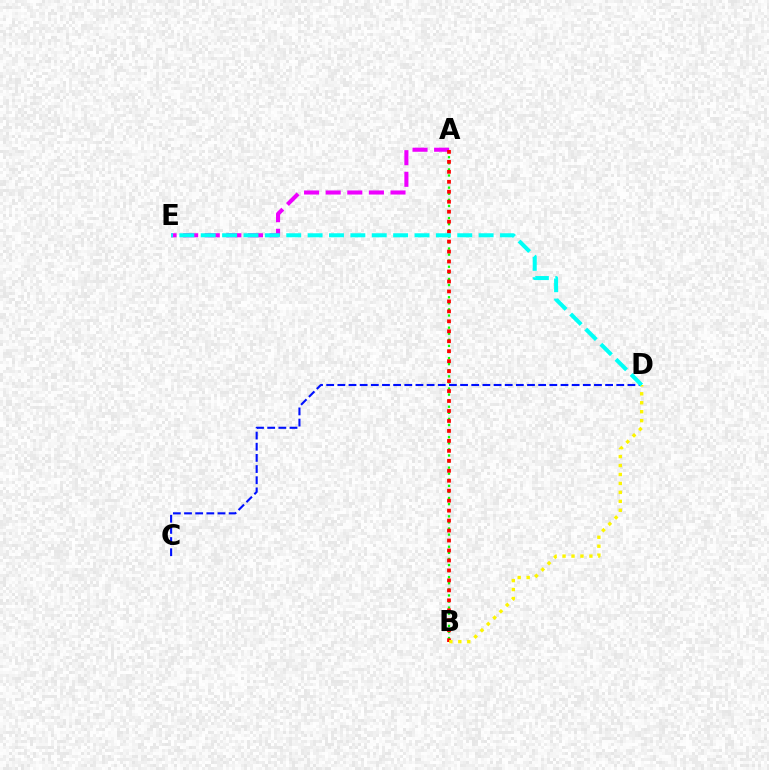{('C', 'D'): [{'color': '#0010ff', 'line_style': 'dashed', 'thickness': 1.52}], ('A', 'B'): [{'color': '#08ff00', 'line_style': 'dotted', 'thickness': 1.65}, {'color': '#ff0000', 'line_style': 'dotted', 'thickness': 2.71}], ('A', 'E'): [{'color': '#ee00ff', 'line_style': 'dashed', 'thickness': 2.93}], ('B', 'D'): [{'color': '#fcf500', 'line_style': 'dotted', 'thickness': 2.43}], ('D', 'E'): [{'color': '#00fff6', 'line_style': 'dashed', 'thickness': 2.9}]}